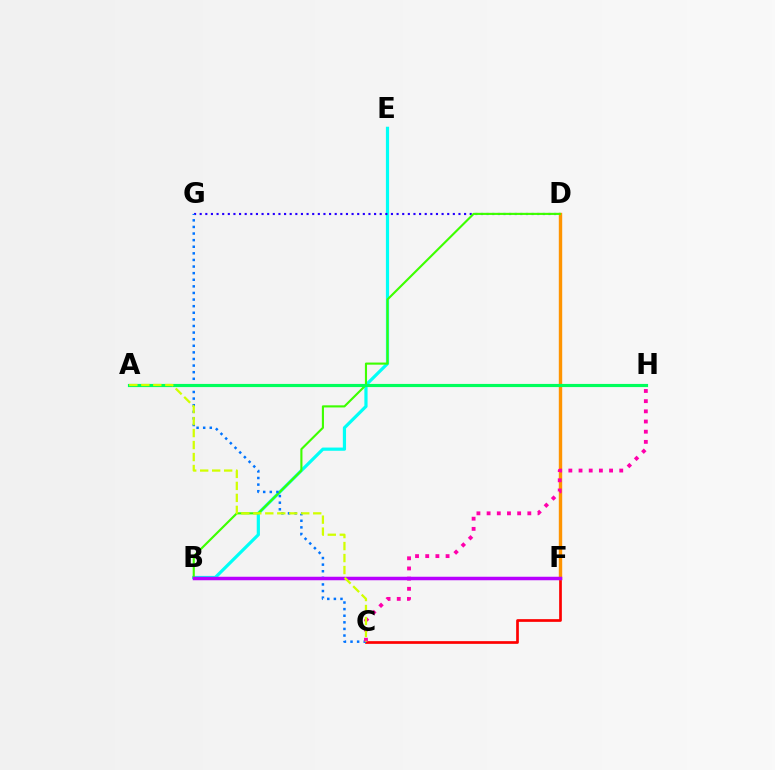{('C', 'F'): [{'color': '#ff0000', 'line_style': 'solid', 'thickness': 1.94}], ('D', 'F'): [{'color': '#ff9400', 'line_style': 'solid', 'thickness': 2.45}], ('B', 'E'): [{'color': '#00fff6', 'line_style': 'solid', 'thickness': 2.3}], ('D', 'G'): [{'color': '#2500ff', 'line_style': 'dotted', 'thickness': 1.53}], ('B', 'D'): [{'color': '#3dff00', 'line_style': 'solid', 'thickness': 1.53}], ('C', 'G'): [{'color': '#0074ff', 'line_style': 'dotted', 'thickness': 1.79}], ('C', 'H'): [{'color': '#ff00ac', 'line_style': 'dotted', 'thickness': 2.77}], ('A', 'H'): [{'color': '#00ff5c', 'line_style': 'solid', 'thickness': 2.27}], ('B', 'F'): [{'color': '#b900ff', 'line_style': 'solid', 'thickness': 2.52}], ('A', 'C'): [{'color': '#d1ff00', 'line_style': 'dashed', 'thickness': 1.63}]}